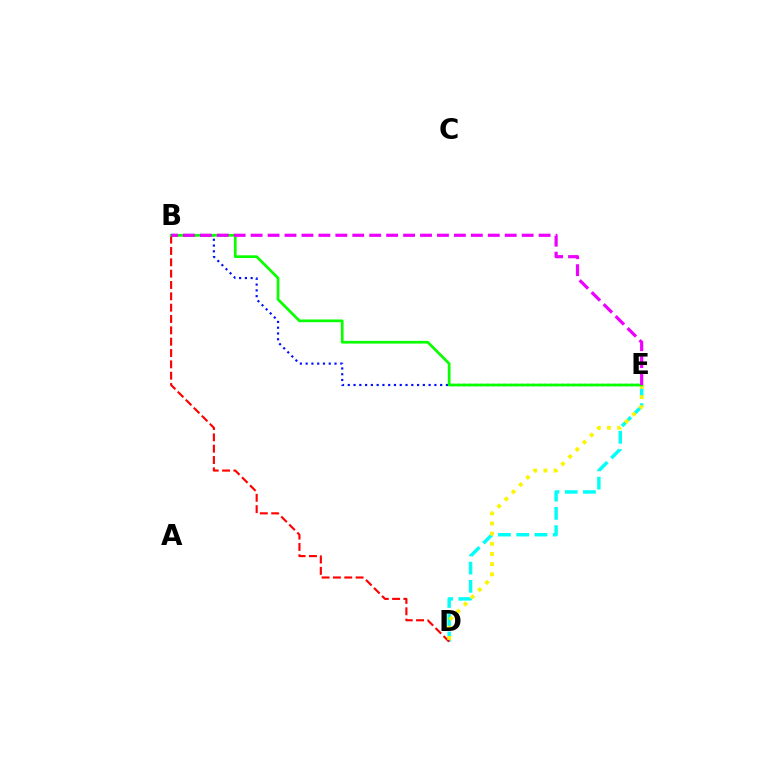{('B', 'E'): [{'color': '#0010ff', 'line_style': 'dotted', 'thickness': 1.57}, {'color': '#08ff00', 'line_style': 'solid', 'thickness': 1.95}, {'color': '#ee00ff', 'line_style': 'dashed', 'thickness': 2.3}], ('D', 'E'): [{'color': '#00fff6', 'line_style': 'dashed', 'thickness': 2.48}, {'color': '#fcf500', 'line_style': 'dotted', 'thickness': 2.76}], ('B', 'D'): [{'color': '#ff0000', 'line_style': 'dashed', 'thickness': 1.54}]}